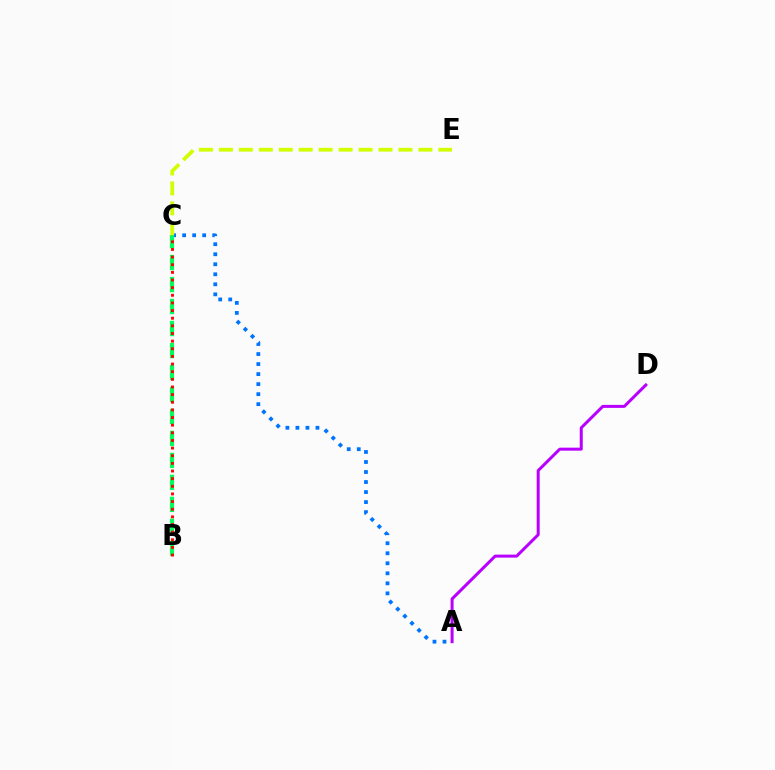{('A', 'C'): [{'color': '#0074ff', 'line_style': 'dotted', 'thickness': 2.72}], ('B', 'C'): [{'color': '#00ff5c', 'line_style': 'dashed', 'thickness': 2.99}, {'color': '#ff0000', 'line_style': 'dotted', 'thickness': 2.08}], ('A', 'D'): [{'color': '#b900ff', 'line_style': 'solid', 'thickness': 2.16}], ('C', 'E'): [{'color': '#d1ff00', 'line_style': 'dashed', 'thickness': 2.71}]}